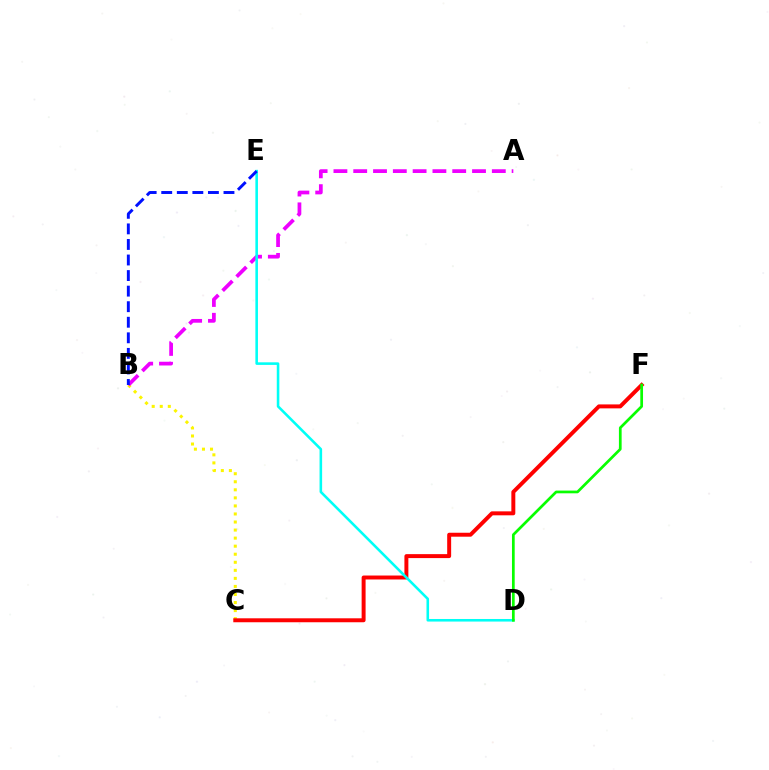{('B', 'C'): [{'color': '#fcf500', 'line_style': 'dotted', 'thickness': 2.19}], ('A', 'B'): [{'color': '#ee00ff', 'line_style': 'dashed', 'thickness': 2.69}], ('C', 'F'): [{'color': '#ff0000', 'line_style': 'solid', 'thickness': 2.85}], ('D', 'E'): [{'color': '#00fff6', 'line_style': 'solid', 'thickness': 1.86}], ('D', 'F'): [{'color': '#08ff00', 'line_style': 'solid', 'thickness': 1.96}], ('B', 'E'): [{'color': '#0010ff', 'line_style': 'dashed', 'thickness': 2.11}]}